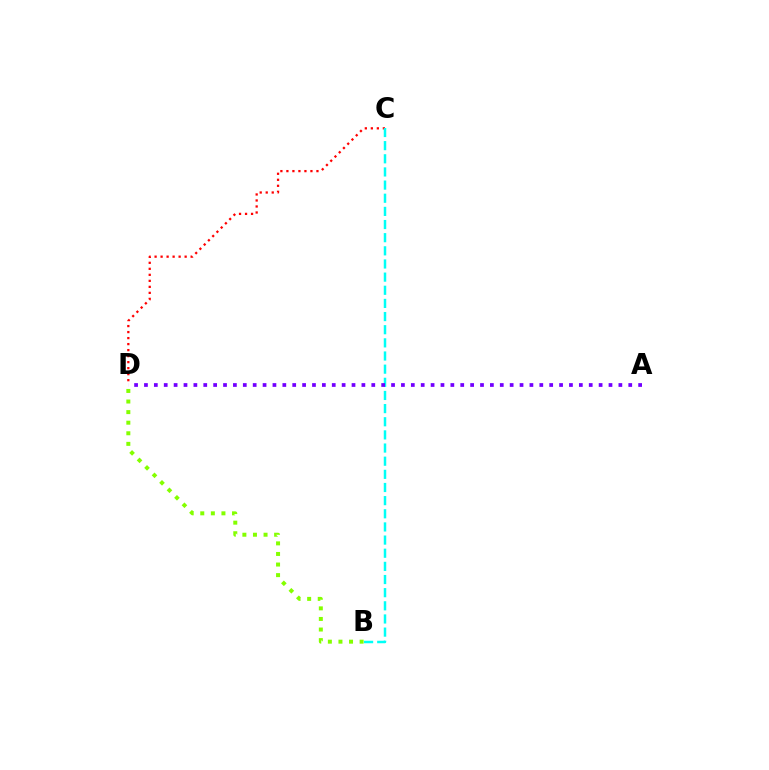{('C', 'D'): [{'color': '#ff0000', 'line_style': 'dotted', 'thickness': 1.63}], ('B', 'D'): [{'color': '#84ff00', 'line_style': 'dotted', 'thickness': 2.88}], ('B', 'C'): [{'color': '#00fff6', 'line_style': 'dashed', 'thickness': 1.79}], ('A', 'D'): [{'color': '#7200ff', 'line_style': 'dotted', 'thickness': 2.69}]}